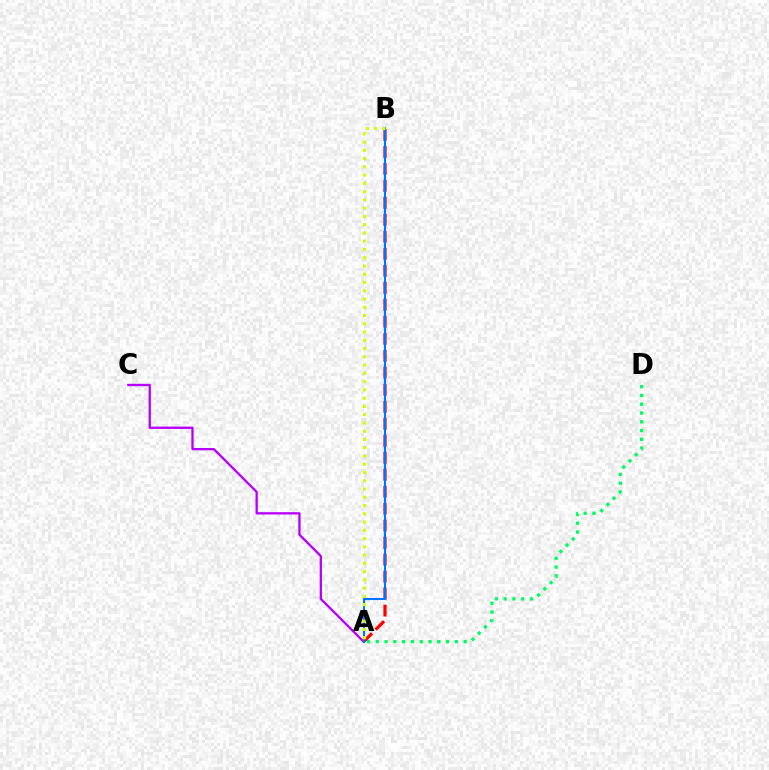{('A', 'C'): [{'color': '#b900ff', 'line_style': 'solid', 'thickness': 1.67}], ('A', 'D'): [{'color': '#00ff5c', 'line_style': 'dotted', 'thickness': 2.39}], ('A', 'B'): [{'color': '#ff0000', 'line_style': 'dashed', 'thickness': 2.31}, {'color': '#0074ff', 'line_style': 'solid', 'thickness': 1.53}, {'color': '#d1ff00', 'line_style': 'dotted', 'thickness': 2.24}]}